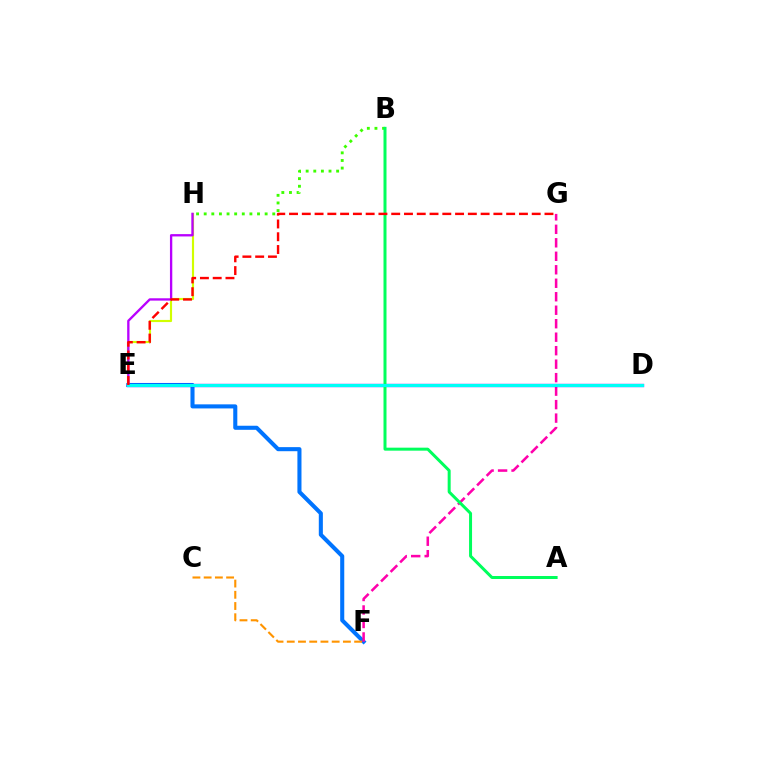{('E', 'F'): [{'color': '#0074ff', 'line_style': 'solid', 'thickness': 2.93}], ('E', 'H'): [{'color': '#d1ff00', 'line_style': 'solid', 'thickness': 1.55}, {'color': '#b900ff', 'line_style': 'solid', 'thickness': 1.68}], ('F', 'G'): [{'color': '#ff00ac', 'line_style': 'dashed', 'thickness': 1.83}], ('B', 'H'): [{'color': '#3dff00', 'line_style': 'dotted', 'thickness': 2.07}], ('D', 'E'): [{'color': '#2500ff', 'line_style': 'solid', 'thickness': 2.37}, {'color': '#00fff6', 'line_style': 'solid', 'thickness': 2.19}], ('A', 'B'): [{'color': '#00ff5c', 'line_style': 'solid', 'thickness': 2.16}], ('C', 'F'): [{'color': '#ff9400', 'line_style': 'dashed', 'thickness': 1.53}], ('E', 'G'): [{'color': '#ff0000', 'line_style': 'dashed', 'thickness': 1.74}]}